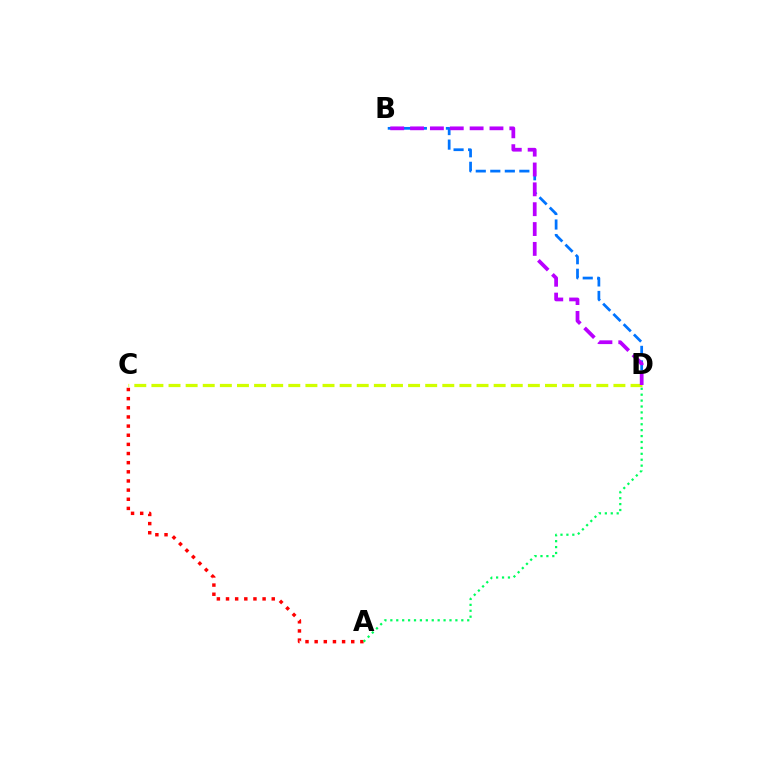{('B', 'D'): [{'color': '#0074ff', 'line_style': 'dashed', 'thickness': 1.97}, {'color': '#b900ff', 'line_style': 'dashed', 'thickness': 2.7}], ('C', 'D'): [{'color': '#d1ff00', 'line_style': 'dashed', 'thickness': 2.32}], ('A', 'C'): [{'color': '#ff0000', 'line_style': 'dotted', 'thickness': 2.48}], ('A', 'D'): [{'color': '#00ff5c', 'line_style': 'dotted', 'thickness': 1.61}]}